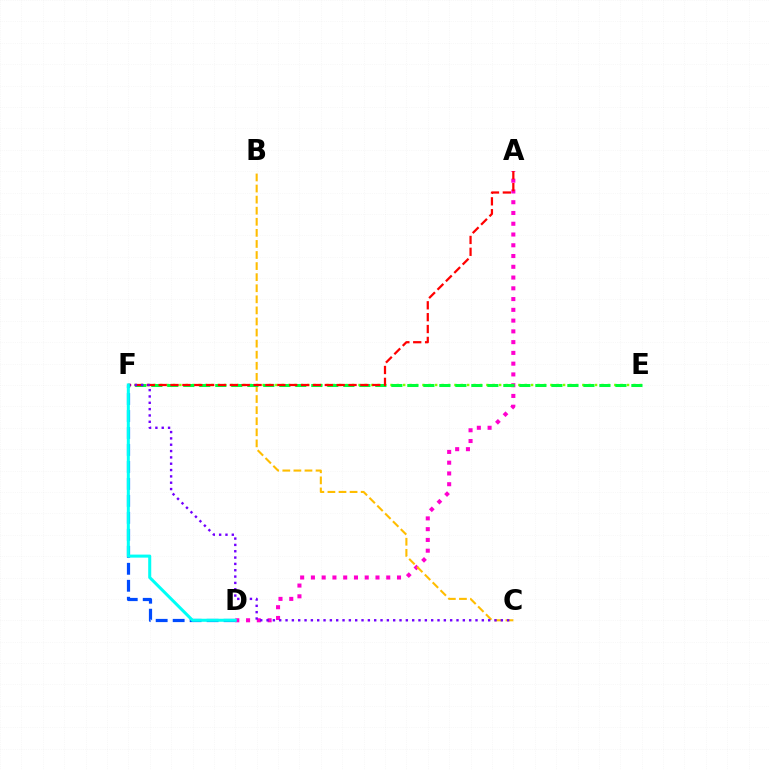{('A', 'D'): [{'color': '#ff00cf', 'line_style': 'dotted', 'thickness': 2.92}], ('D', 'F'): [{'color': '#004bff', 'line_style': 'dashed', 'thickness': 2.31}, {'color': '#00fff6', 'line_style': 'solid', 'thickness': 2.19}], ('B', 'C'): [{'color': '#ffbd00', 'line_style': 'dashed', 'thickness': 1.51}], ('E', 'F'): [{'color': '#84ff00', 'line_style': 'dotted', 'thickness': 1.74}, {'color': '#00ff39', 'line_style': 'dashed', 'thickness': 2.17}], ('A', 'F'): [{'color': '#ff0000', 'line_style': 'dashed', 'thickness': 1.61}], ('C', 'F'): [{'color': '#7200ff', 'line_style': 'dotted', 'thickness': 1.72}]}